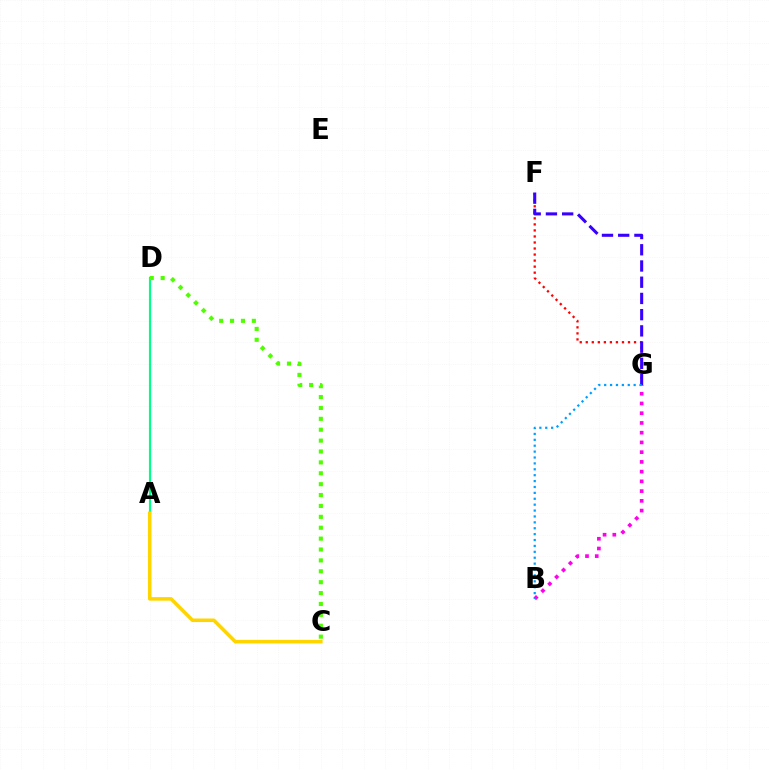{('F', 'G'): [{'color': '#ff0000', 'line_style': 'dotted', 'thickness': 1.64}, {'color': '#3700ff', 'line_style': 'dashed', 'thickness': 2.2}], ('B', 'G'): [{'color': '#ff00ed', 'line_style': 'dotted', 'thickness': 2.65}, {'color': '#009eff', 'line_style': 'dotted', 'thickness': 1.6}], ('A', 'D'): [{'color': '#00ff86', 'line_style': 'solid', 'thickness': 1.56}], ('C', 'D'): [{'color': '#4fff00', 'line_style': 'dotted', 'thickness': 2.96}], ('A', 'C'): [{'color': '#ffd500', 'line_style': 'solid', 'thickness': 2.55}]}